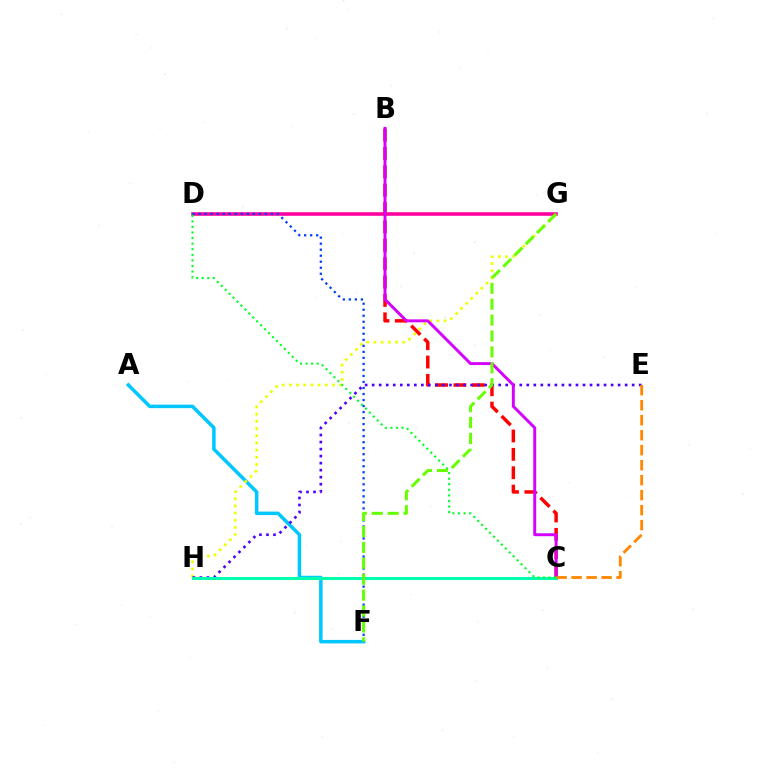{('D', 'G'): [{'color': '#ff00a0', 'line_style': 'solid', 'thickness': 2.57}], ('A', 'F'): [{'color': '#00c7ff', 'line_style': 'solid', 'thickness': 2.52}], ('B', 'C'): [{'color': '#ff0000', 'line_style': 'dashed', 'thickness': 2.5}, {'color': '#d600ff', 'line_style': 'solid', 'thickness': 2.12}], ('G', 'H'): [{'color': '#eeff00', 'line_style': 'dotted', 'thickness': 1.95}], ('E', 'H'): [{'color': '#4f00ff', 'line_style': 'dotted', 'thickness': 1.91}], ('C', 'H'): [{'color': '#00ffaf', 'line_style': 'solid', 'thickness': 2.19}], ('C', 'E'): [{'color': '#ff8800', 'line_style': 'dashed', 'thickness': 2.04}], ('D', 'F'): [{'color': '#003fff', 'line_style': 'dotted', 'thickness': 1.64}], ('C', 'D'): [{'color': '#00ff27', 'line_style': 'dotted', 'thickness': 1.51}], ('F', 'G'): [{'color': '#66ff00', 'line_style': 'dashed', 'thickness': 2.16}]}